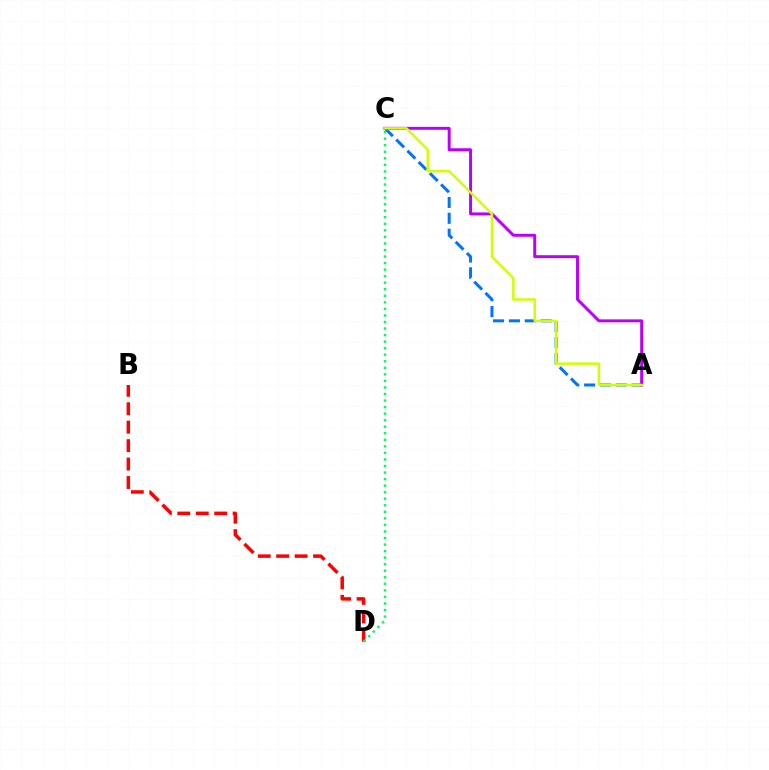{('A', 'C'): [{'color': '#0074ff', 'line_style': 'dashed', 'thickness': 2.15}, {'color': '#b900ff', 'line_style': 'solid', 'thickness': 2.12}, {'color': '#d1ff00', 'line_style': 'solid', 'thickness': 1.79}], ('B', 'D'): [{'color': '#ff0000', 'line_style': 'dashed', 'thickness': 2.51}], ('C', 'D'): [{'color': '#00ff5c', 'line_style': 'dotted', 'thickness': 1.78}]}